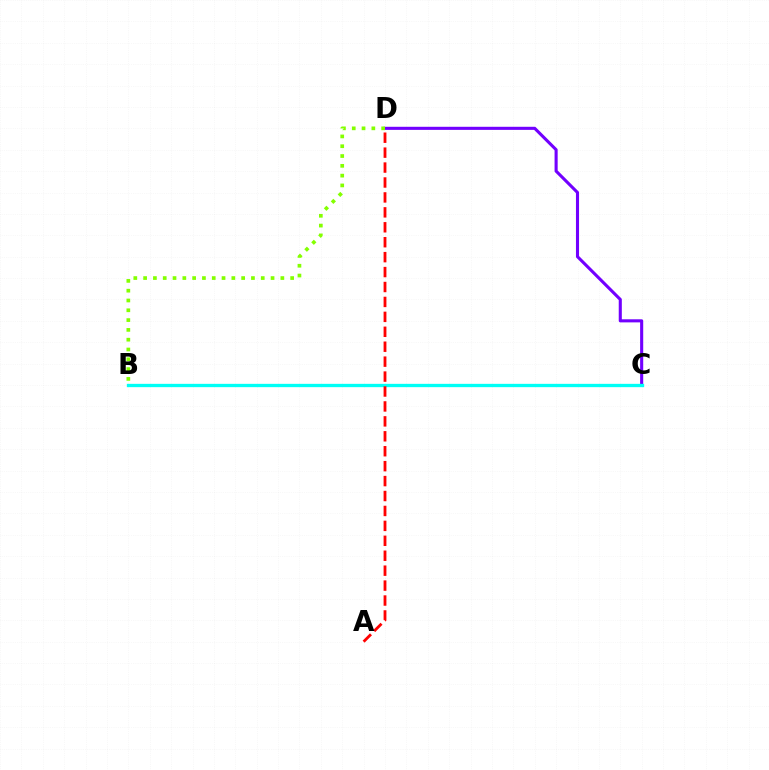{('C', 'D'): [{'color': '#7200ff', 'line_style': 'solid', 'thickness': 2.22}], ('B', 'D'): [{'color': '#84ff00', 'line_style': 'dotted', 'thickness': 2.66}], ('B', 'C'): [{'color': '#00fff6', 'line_style': 'solid', 'thickness': 2.39}], ('A', 'D'): [{'color': '#ff0000', 'line_style': 'dashed', 'thickness': 2.03}]}